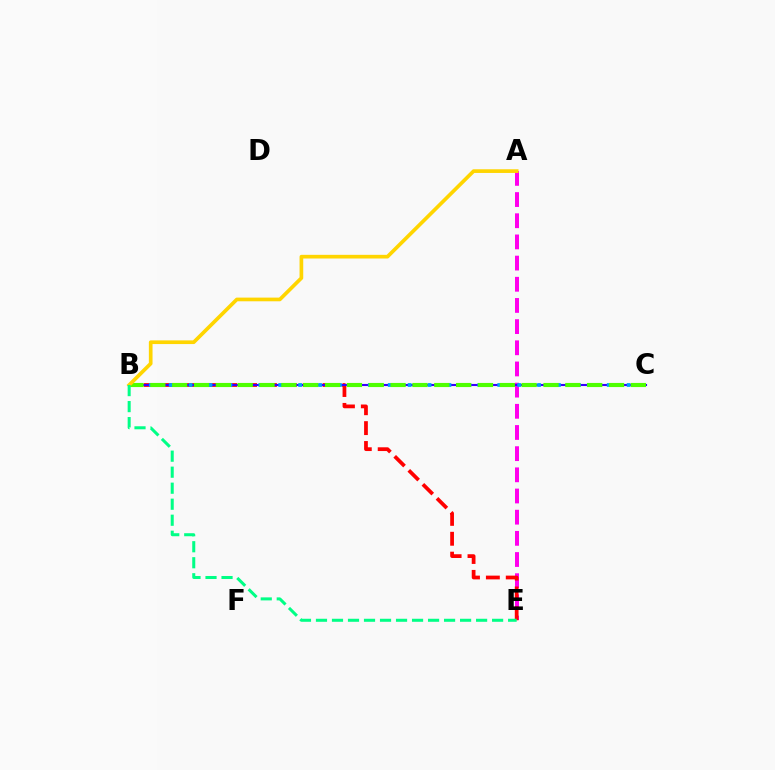{('A', 'E'): [{'color': '#ff00ed', 'line_style': 'dashed', 'thickness': 2.88}], ('B', 'E'): [{'color': '#ff0000', 'line_style': 'dashed', 'thickness': 2.7}, {'color': '#00ff86', 'line_style': 'dashed', 'thickness': 2.18}], ('B', 'C'): [{'color': '#3700ff', 'line_style': 'solid', 'thickness': 1.52}, {'color': '#009eff', 'line_style': 'dotted', 'thickness': 2.7}, {'color': '#4fff00', 'line_style': 'dashed', 'thickness': 2.97}], ('A', 'B'): [{'color': '#ffd500', 'line_style': 'solid', 'thickness': 2.65}]}